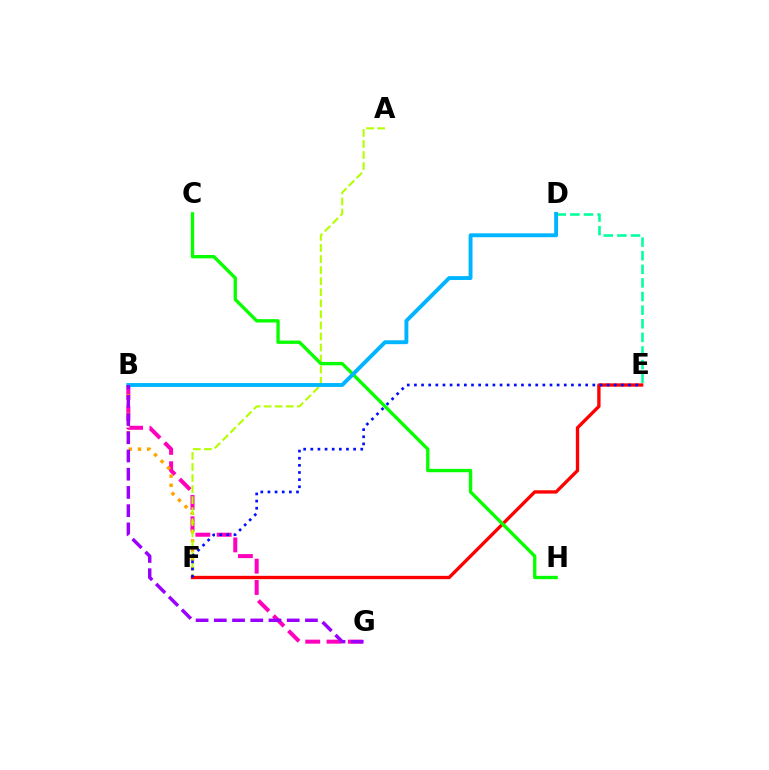{('D', 'E'): [{'color': '#00ff9d', 'line_style': 'dashed', 'thickness': 1.85}], ('B', 'G'): [{'color': '#ff00bd', 'line_style': 'dashed', 'thickness': 2.89}, {'color': '#9b00ff', 'line_style': 'dashed', 'thickness': 2.48}], ('B', 'F'): [{'color': '#ffa500', 'line_style': 'dotted', 'thickness': 2.5}], ('A', 'F'): [{'color': '#b3ff00', 'line_style': 'dashed', 'thickness': 1.5}], ('E', 'F'): [{'color': '#ff0000', 'line_style': 'solid', 'thickness': 2.4}, {'color': '#0010ff', 'line_style': 'dotted', 'thickness': 1.94}], ('C', 'H'): [{'color': '#08ff00', 'line_style': 'solid', 'thickness': 2.41}], ('B', 'D'): [{'color': '#00b5ff', 'line_style': 'solid', 'thickness': 2.81}]}